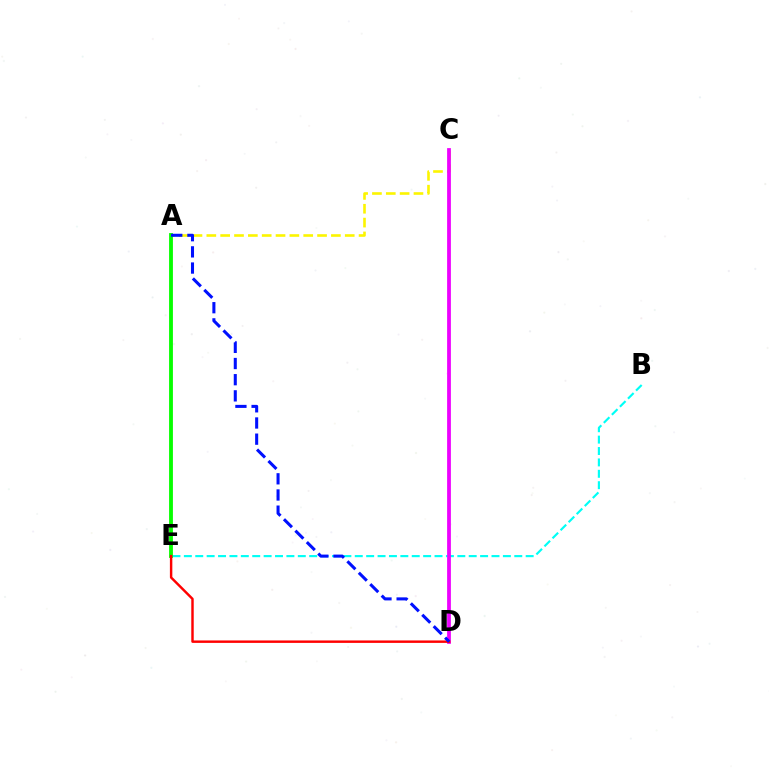{('B', 'E'): [{'color': '#00fff6', 'line_style': 'dashed', 'thickness': 1.55}], ('A', 'C'): [{'color': '#fcf500', 'line_style': 'dashed', 'thickness': 1.88}], ('C', 'D'): [{'color': '#ee00ff', 'line_style': 'solid', 'thickness': 2.71}], ('A', 'E'): [{'color': '#08ff00', 'line_style': 'solid', 'thickness': 2.76}], ('D', 'E'): [{'color': '#ff0000', 'line_style': 'solid', 'thickness': 1.76}], ('A', 'D'): [{'color': '#0010ff', 'line_style': 'dashed', 'thickness': 2.2}]}